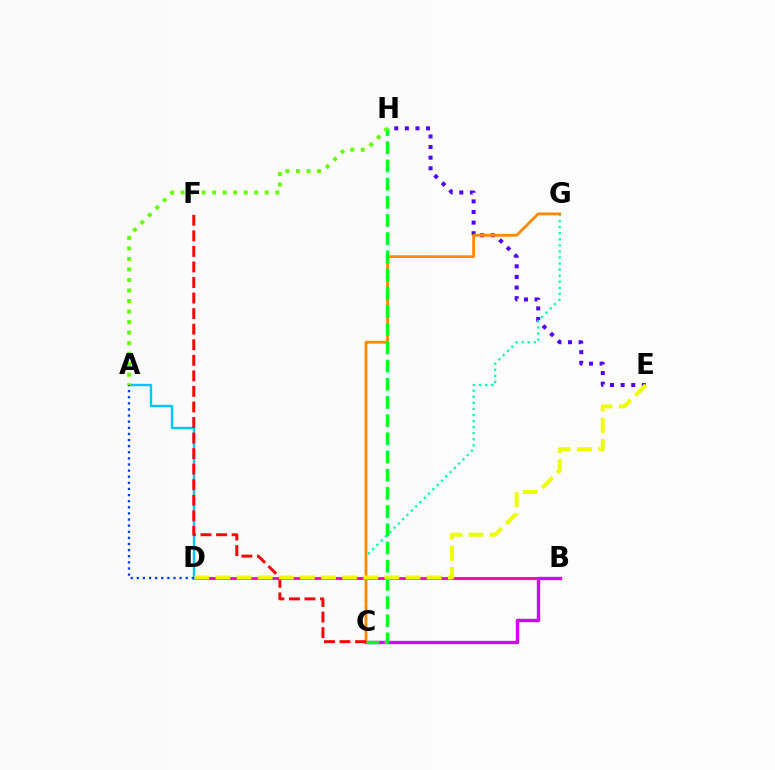{('B', 'D'): [{'color': '#ff00a0', 'line_style': 'solid', 'thickness': 2.03}], ('E', 'H'): [{'color': '#4f00ff', 'line_style': 'dotted', 'thickness': 2.88}], ('A', 'D'): [{'color': '#00c7ff', 'line_style': 'solid', 'thickness': 1.73}, {'color': '#003fff', 'line_style': 'dotted', 'thickness': 1.66}], ('C', 'G'): [{'color': '#00ffaf', 'line_style': 'dotted', 'thickness': 1.65}, {'color': '#ff8800', 'line_style': 'solid', 'thickness': 2.0}], ('B', 'C'): [{'color': '#d600ff', 'line_style': 'solid', 'thickness': 2.42}], ('C', 'H'): [{'color': '#00ff27', 'line_style': 'dashed', 'thickness': 2.47}], ('C', 'F'): [{'color': '#ff0000', 'line_style': 'dashed', 'thickness': 2.11}], ('A', 'H'): [{'color': '#66ff00', 'line_style': 'dotted', 'thickness': 2.86}], ('D', 'E'): [{'color': '#eeff00', 'line_style': 'dashed', 'thickness': 2.87}]}